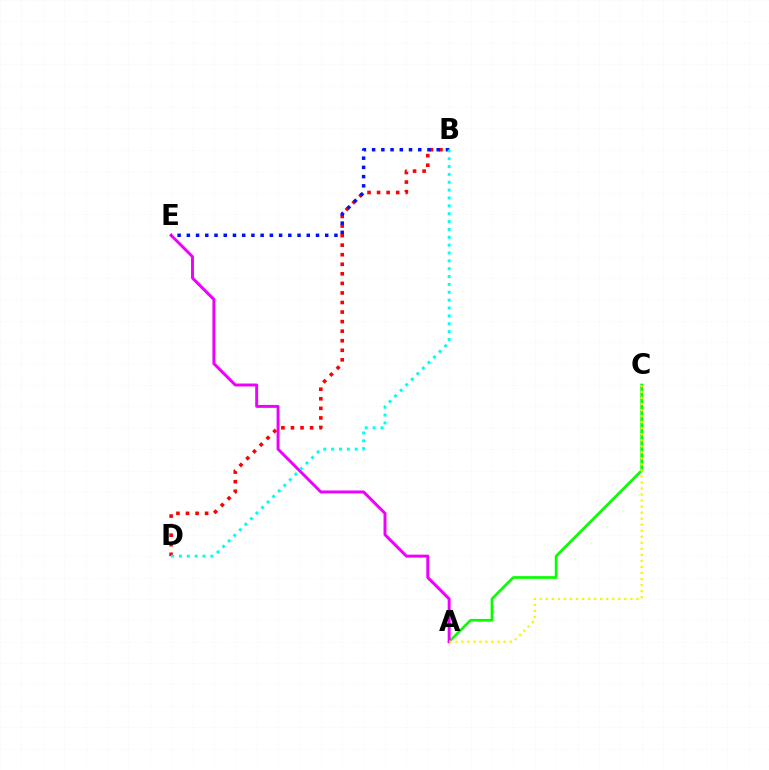{('A', 'C'): [{'color': '#08ff00', 'line_style': 'solid', 'thickness': 1.96}, {'color': '#fcf500', 'line_style': 'dotted', 'thickness': 1.64}], ('B', 'D'): [{'color': '#ff0000', 'line_style': 'dotted', 'thickness': 2.6}, {'color': '#00fff6', 'line_style': 'dotted', 'thickness': 2.14}], ('A', 'E'): [{'color': '#ee00ff', 'line_style': 'solid', 'thickness': 2.12}], ('B', 'E'): [{'color': '#0010ff', 'line_style': 'dotted', 'thickness': 2.51}]}